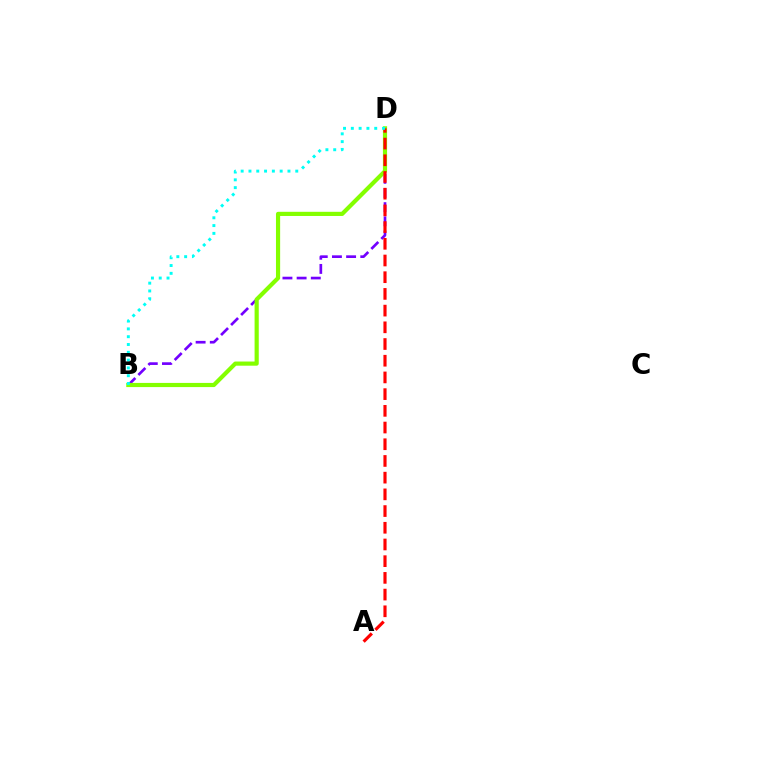{('B', 'D'): [{'color': '#7200ff', 'line_style': 'dashed', 'thickness': 1.93}, {'color': '#84ff00', 'line_style': 'solid', 'thickness': 3.0}, {'color': '#00fff6', 'line_style': 'dotted', 'thickness': 2.12}], ('A', 'D'): [{'color': '#ff0000', 'line_style': 'dashed', 'thickness': 2.27}]}